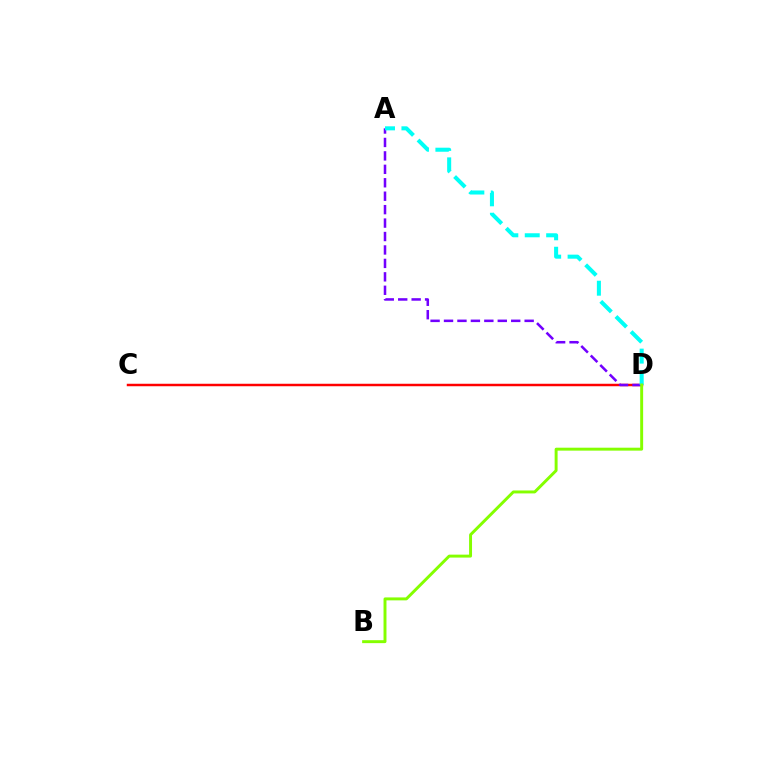{('C', 'D'): [{'color': '#ff0000', 'line_style': 'solid', 'thickness': 1.78}], ('A', 'D'): [{'color': '#7200ff', 'line_style': 'dashed', 'thickness': 1.83}, {'color': '#00fff6', 'line_style': 'dashed', 'thickness': 2.91}], ('B', 'D'): [{'color': '#84ff00', 'line_style': 'solid', 'thickness': 2.12}]}